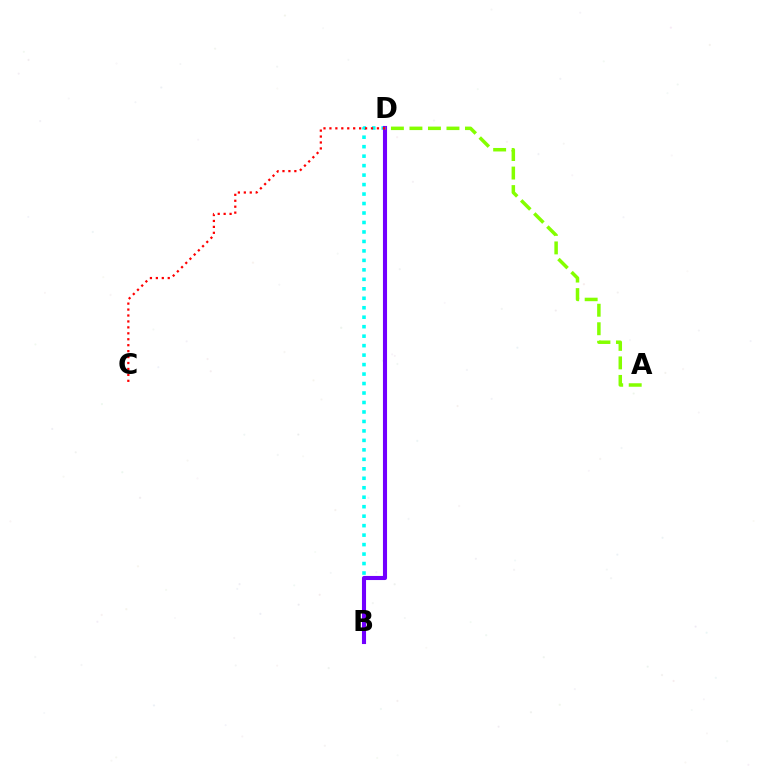{('B', 'D'): [{'color': '#00fff6', 'line_style': 'dotted', 'thickness': 2.57}, {'color': '#7200ff', 'line_style': 'solid', 'thickness': 2.94}], ('C', 'D'): [{'color': '#ff0000', 'line_style': 'dotted', 'thickness': 1.61}], ('A', 'D'): [{'color': '#84ff00', 'line_style': 'dashed', 'thickness': 2.52}]}